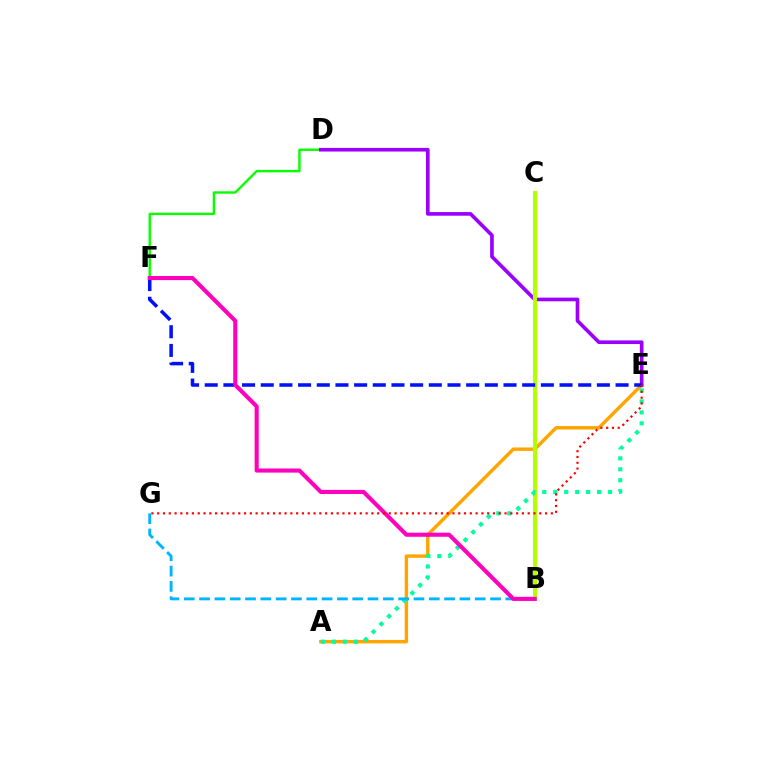{('A', 'E'): [{'color': '#ffa500', 'line_style': 'solid', 'thickness': 2.47}, {'color': '#00ff9d', 'line_style': 'dotted', 'thickness': 2.98}], ('D', 'F'): [{'color': '#08ff00', 'line_style': 'solid', 'thickness': 1.73}], ('D', 'E'): [{'color': '#9b00ff', 'line_style': 'solid', 'thickness': 2.63}], ('B', 'C'): [{'color': '#b3ff00', 'line_style': 'solid', 'thickness': 2.93}], ('E', 'F'): [{'color': '#0010ff', 'line_style': 'dashed', 'thickness': 2.54}], ('B', 'G'): [{'color': '#00b5ff', 'line_style': 'dashed', 'thickness': 2.08}], ('B', 'F'): [{'color': '#ff00bd', 'line_style': 'solid', 'thickness': 2.95}], ('E', 'G'): [{'color': '#ff0000', 'line_style': 'dotted', 'thickness': 1.57}]}